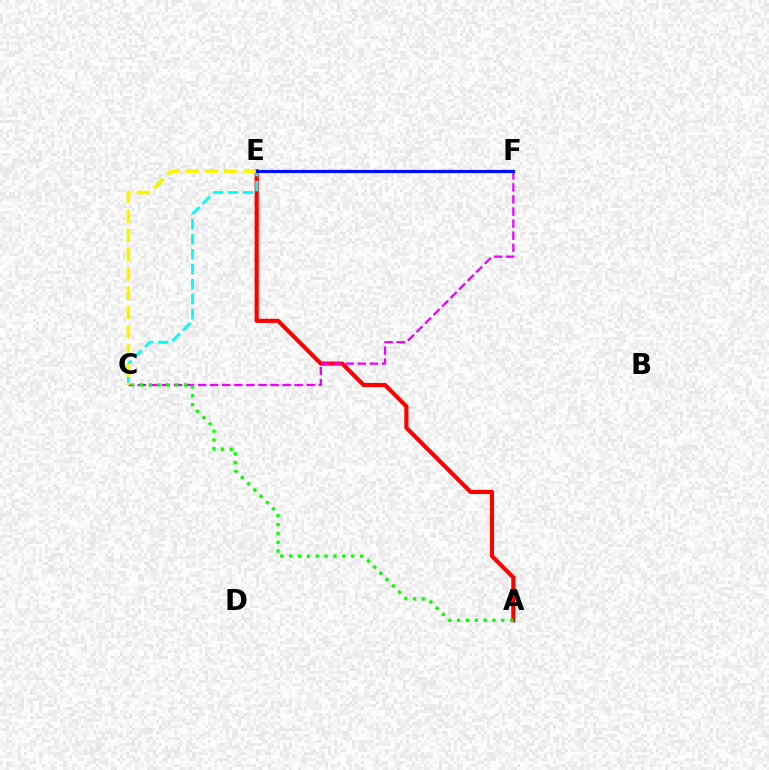{('A', 'E'): [{'color': '#ff0000', 'line_style': 'solid', 'thickness': 2.98}], ('C', 'F'): [{'color': '#ee00ff', 'line_style': 'dashed', 'thickness': 1.64}], ('A', 'C'): [{'color': '#08ff00', 'line_style': 'dotted', 'thickness': 2.4}], ('C', 'E'): [{'color': '#00fff6', 'line_style': 'dashed', 'thickness': 2.03}, {'color': '#fcf500', 'line_style': 'dashed', 'thickness': 2.62}], ('E', 'F'): [{'color': '#0010ff', 'line_style': 'solid', 'thickness': 2.32}]}